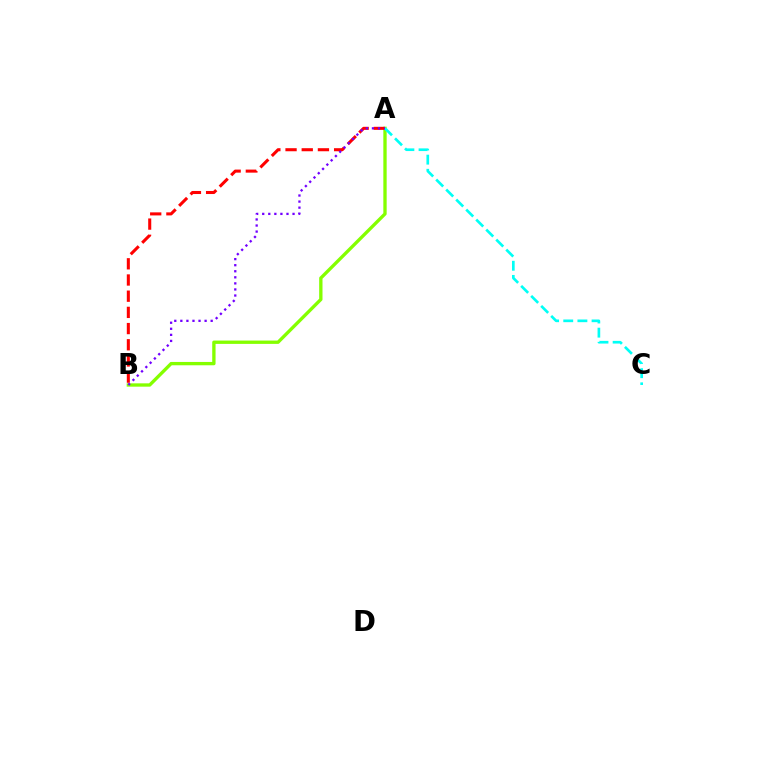{('A', 'B'): [{'color': '#84ff00', 'line_style': 'solid', 'thickness': 2.4}, {'color': '#ff0000', 'line_style': 'dashed', 'thickness': 2.2}, {'color': '#7200ff', 'line_style': 'dotted', 'thickness': 1.65}], ('A', 'C'): [{'color': '#00fff6', 'line_style': 'dashed', 'thickness': 1.92}]}